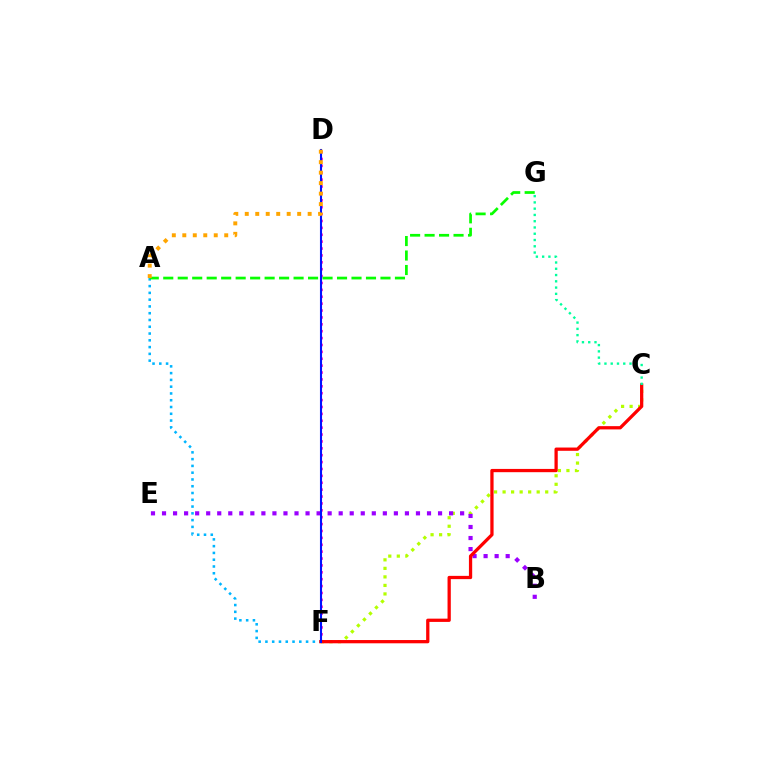{('A', 'F'): [{'color': '#00b5ff', 'line_style': 'dotted', 'thickness': 1.84}], ('D', 'F'): [{'color': '#ff00bd', 'line_style': 'dotted', 'thickness': 1.87}, {'color': '#0010ff', 'line_style': 'solid', 'thickness': 1.5}], ('C', 'F'): [{'color': '#b3ff00', 'line_style': 'dotted', 'thickness': 2.32}, {'color': '#ff0000', 'line_style': 'solid', 'thickness': 2.35}], ('B', 'E'): [{'color': '#9b00ff', 'line_style': 'dotted', 'thickness': 3.0}], ('C', 'G'): [{'color': '#00ff9d', 'line_style': 'dotted', 'thickness': 1.7}], ('A', 'G'): [{'color': '#08ff00', 'line_style': 'dashed', 'thickness': 1.97}], ('A', 'D'): [{'color': '#ffa500', 'line_style': 'dotted', 'thickness': 2.85}]}